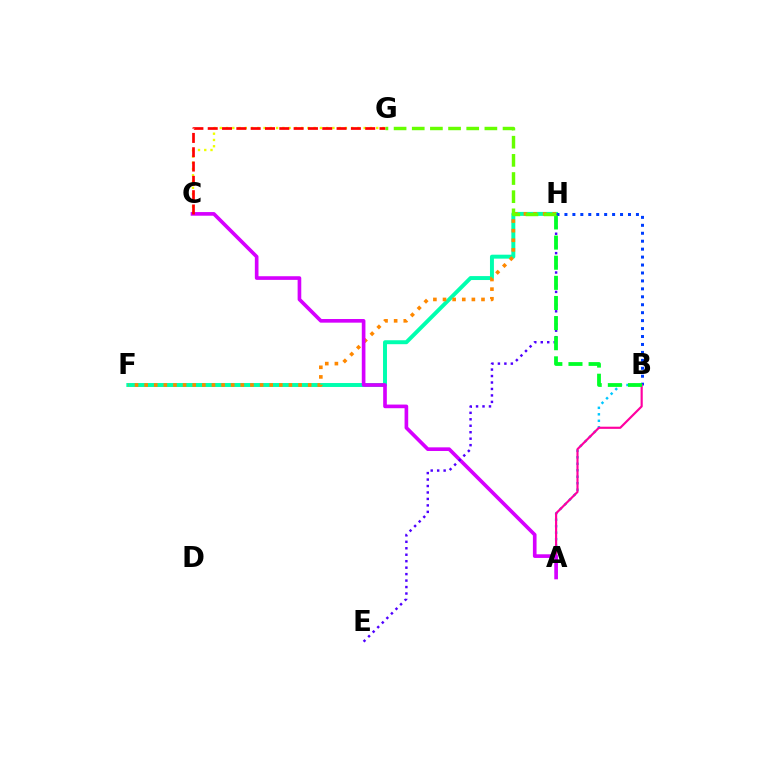{('A', 'B'): [{'color': '#00c7ff', 'line_style': 'dotted', 'thickness': 1.76}, {'color': '#ff00a0', 'line_style': 'solid', 'thickness': 1.56}], ('F', 'H'): [{'color': '#00ffaf', 'line_style': 'solid', 'thickness': 2.84}, {'color': '#ff8800', 'line_style': 'dotted', 'thickness': 2.61}], ('C', 'G'): [{'color': '#eeff00', 'line_style': 'dotted', 'thickness': 1.7}, {'color': '#ff0000', 'line_style': 'dashed', 'thickness': 1.95}], ('B', 'H'): [{'color': '#003fff', 'line_style': 'dotted', 'thickness': 2.16}, {'color': '#00ff27', 'line_style': 'dashed', 'thickness': 2.73}], ('A', 'C'): [{'color': '#d600ff', 'line_style': 'solid', 'thickness': 2.63}], ('E', 'H'): [{'color': '#4f00ff', 'line_style': 'dotted', 'thickness': 1.76}], ('G', 'H'): [{'color': '#66ff00', 'line_style': 'dashed', 'thickness': 2.47}]}